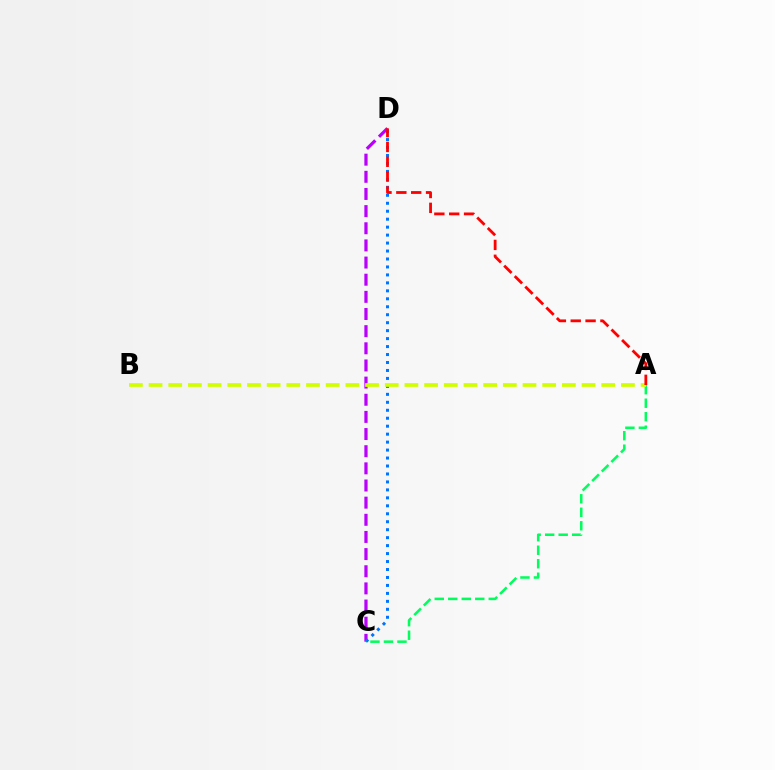{('C', 'D'): [{'color': '#b900ff', 'line_style': 'dashed', 'thickness': 2.33}, {'color': '#0074ff', 'line_style': 'dotted', 'thickness': 2.16}], ('A', 'C'): [{'color': '#00ff5c', 'line_style': 'dashed', 'thickness': 1.83}], ('A', 'B'): [{'color': '#d1ff00', 'line_style': 'dashed', 'thickness': 2.67}], ('A', 'D'): [{'color': '#ff0000', 'line_style': 'dashed', 'thickness': 2.02}]}